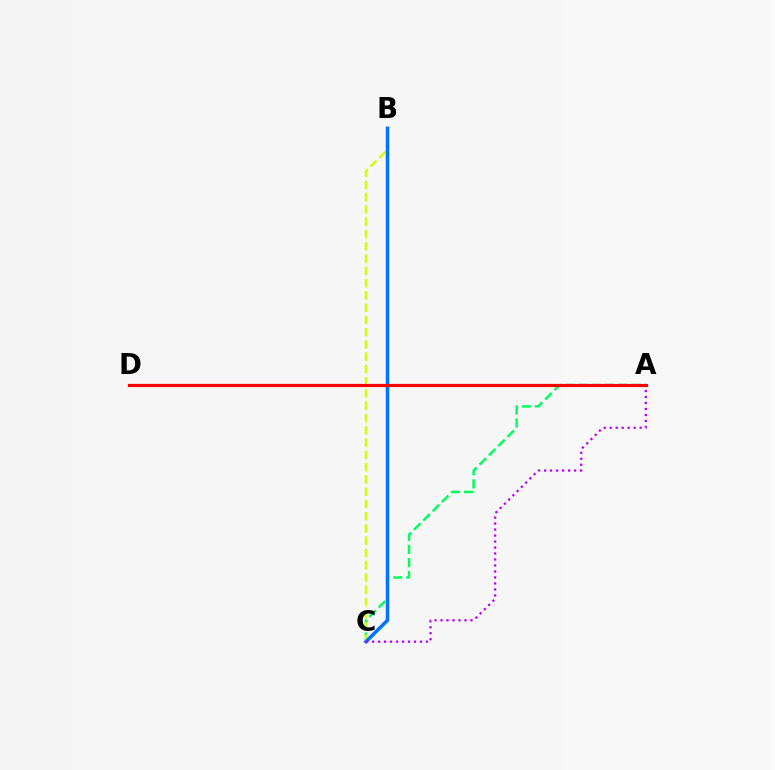{('A', 'C'): [{'color': '#00ff5c', 'line_style': 'dashed', 'thickness': 1.78}, {'color': '#b900ff', 'line_style': 'dotted', 'thickness': 1.63}], ('B', 'C'): [{'color': '#d1ff00', 'line_style': 'dashed', 'thickness': 1.67}, {'color': '#0074ff', 'line_style': 'solid', 'thickness': 2.55}], ('A', 'D'): [{'color': '#ff0000', 'line_style': 'solid', 'thickness': 2.28}]}